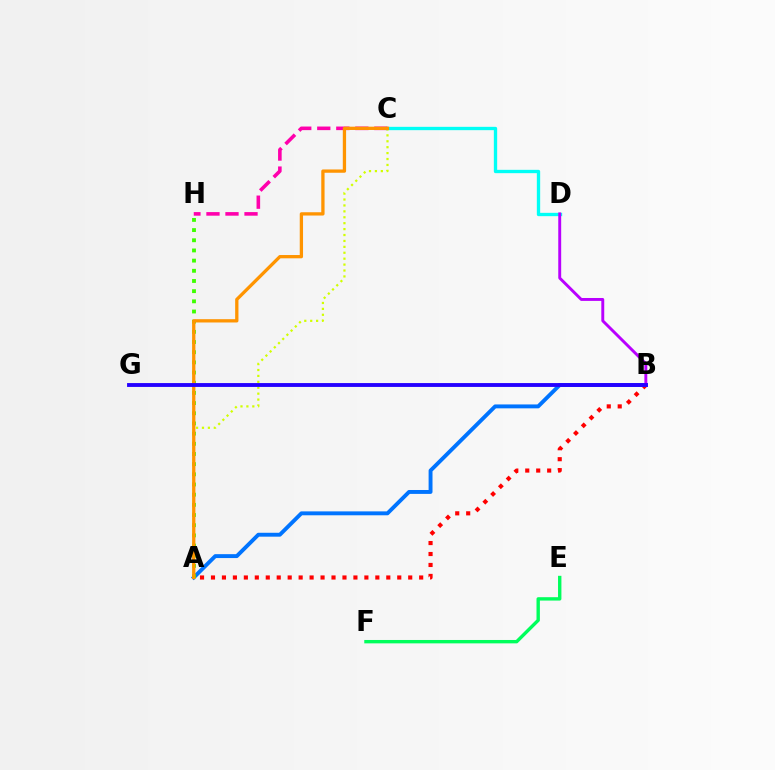{('C', 'D'): [{'color': '#00fff6', 'line_style': 'solid', 'thickness': 2.4}], ('A', 'B'): [{'color': '#ff0000', 'line_style': 'dotted', 'thickness': 2.98}, {'color': '#0074ff', 'line_style': 'solid', 'thickness': 2.81}], ('B', 'D'): [{'color': '#b900ff', 'line_style': 'solid', 'thickness': 2.1}], ('A', 'H'): [{'color': '#3dff00', 'line_style': 'dotted', 'thickness': 2.76}], ('A', 'C'): [{'color': '#d1ff00', 'line_style': 'dotted', 'thickness': 1.61}, {'color': '#ff9400', 'line_style': 'solid', 'thickness': 2.37}], ('C', 'H'): [{'color': '#ff00ac', 'line_style': 'dashed', 'thickness': 2.58}], ('E', 'F'): [{'color': '#00ff5c', 'line_style': 'solid', 'thickness': 2.43}], ('B', 'G'): [{'color': '#2500ff', 'line_style': 'solid', 'thickness': 2.78}]}